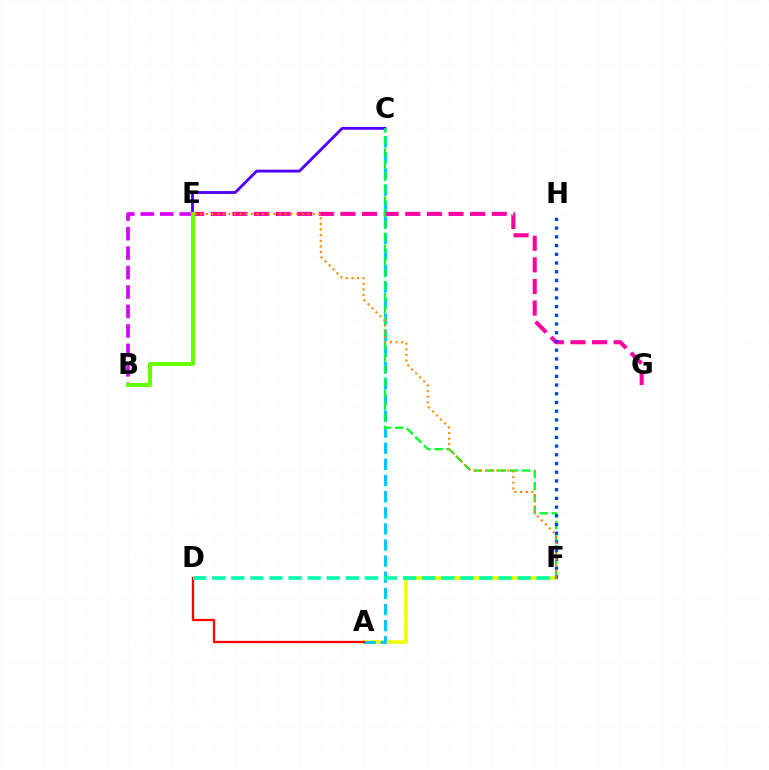{('C', 'E'): [{'color': '#4f00ff', 'line_style': 'solid', 'thickness': 2.06}], ('A', 'F'): [{'color': '#eeff00', 'line_style': 'solid', 'thickness': 2.58}], ('A', 'C'): [{'color': '#00c7ff', 'line_style': 'dashed', 'thickness': 2.19}], ('B', 'E'): [{'color': '#d600ff', 'line_style': 'dashed', 'thickness': 2.64}, {'color': '#66ff00', 'line_style': 'solid', 'thickness': 2.87}], ('E', 'G'): [{'color': '#ff00a0', 'line_style': 'dashed', 'thickness': 2.94}], ('C', 'F'): [{'color': '#00ff27', 'line_style': 'dashed', 'thickness': 1.64}], ('A', 'D'): [{'color': '#ff0000', 'line_style': 'solid', 'thickness': 1.64}], ('F', 'H'): [{'color': '#003fff', 'line_style': 'dotted', 'thickness': 2.37}], ('D', 'F'): [{'color': '#00ffaf', 'line_style': 'dashed', 'thickness': 2.59}], ('E', 'F'): [{'color': '#ff8800', 'line_style': 'dotted', 'thickness': 1.53}]}